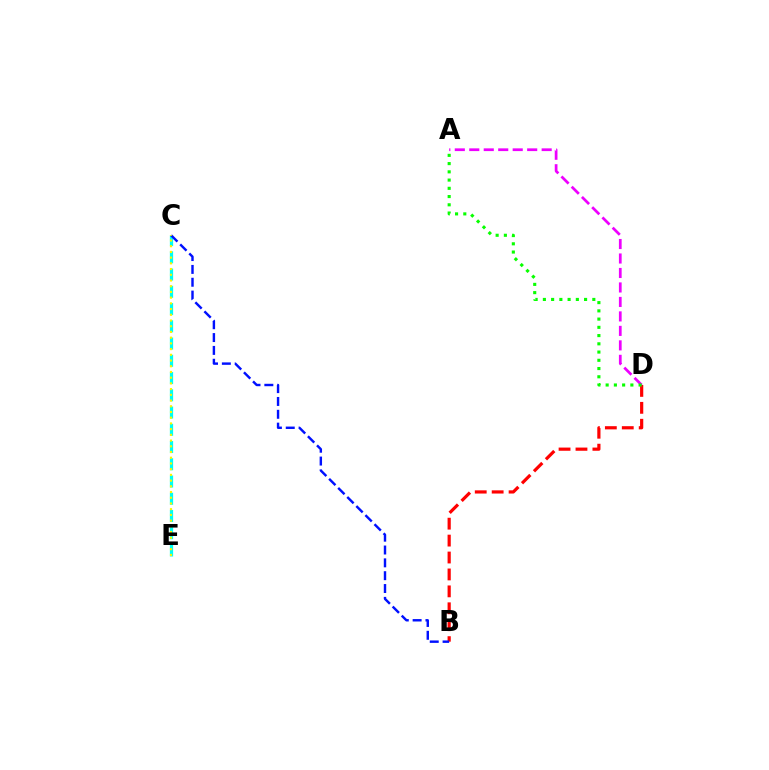{('C', 'E'): [{'color': '#00fff6', 'line_style': 'dashed', 'thickness': 2.34}, {'color': '#fcf500', 'line_style': 'dotted', 'thickness': 1.55}], ('B', 'D'): [{'color': '#ff0000', 'line_style': 'dashed', 'thickness': 2.3}], ('A', 'D'): [{'color': '#ee00ff', 'line_style': 'dashed', 'thickness': 1.97}, {'color': '#08ff00', 'line_style': 'dotted', 'thickness': 2.24}], ('B', 'C'): [{'color': '#0010ff', 'line_style': 'dashed', 'thickness': 1.74}]}